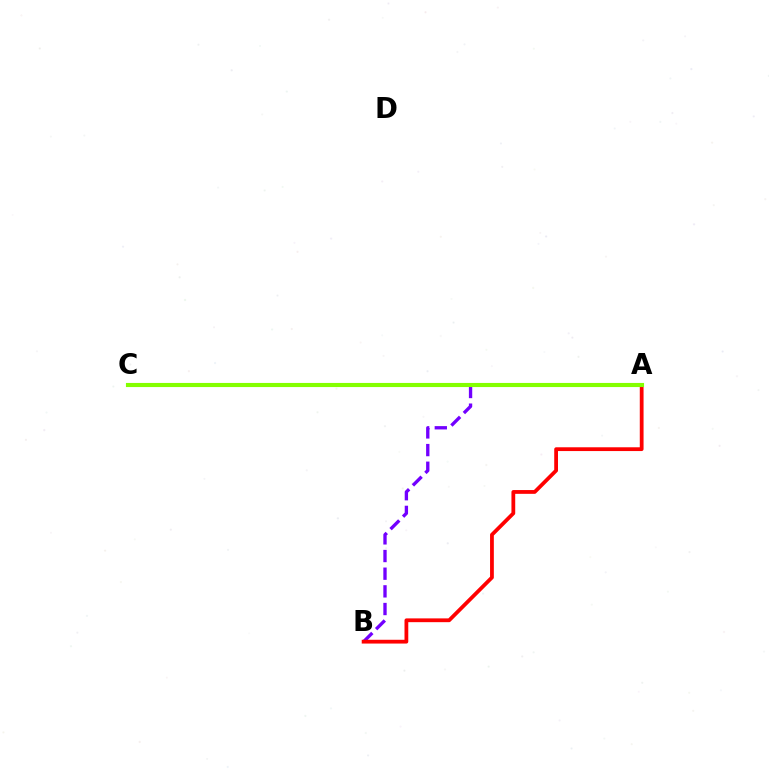{('A', 'B'): [{'color': '#7200ff', 'line_style': 'dashed', 'thickness': 2.4}, {'color': '#ff0000', 'line_style': 'solid', 'thickness': 2.72}], ('A', 'C'): [{'color': '#00fff6', 'line_style': 'dotted', 'thickness': 2.69}, {'color': '#84ff00', 'line_style': 'solid', 'thickness': 2.96}]}